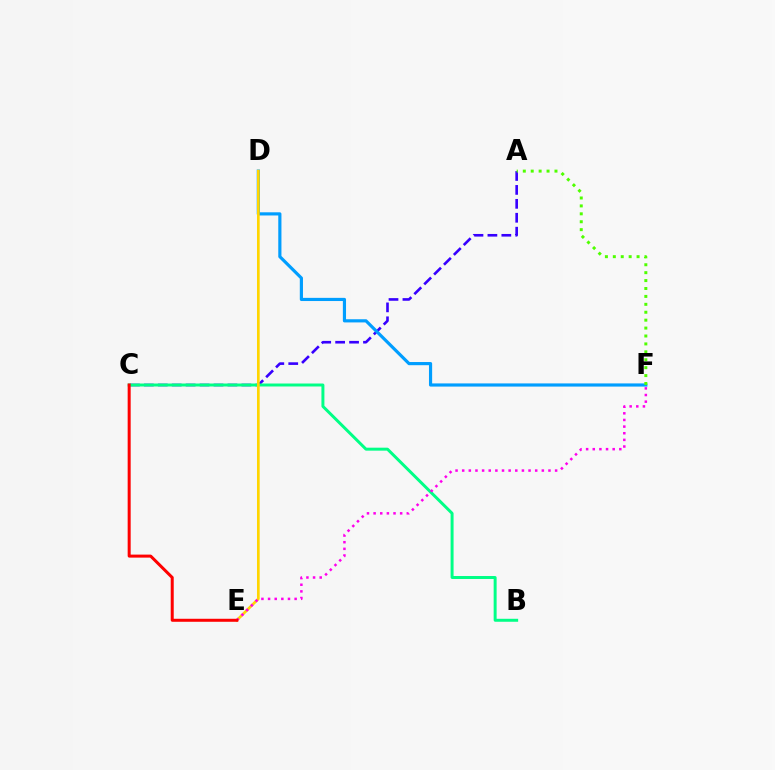{('A', 'C'): [{'color': '#3700ff', 'line_style': 'dashed', 'thickness': 1.89}], ('D', 'F'): [{'color': '#009eff', 'line_style': 'solid', 'thickness': 2.28}], ('A', 'F'): [{'color': '#4fff00', 'line_style': 'dotted', 'thickness': 2.15}], ('B', 'C'): [{'color': '#00ff86', 'line_style': 'solid', 'thickness': 2.14}], ('D', 'E'): [{'color': '#ffd500', 'line_style': 'solid', 'thickness': 1.94}], ('E', 'F'): [{'color': '#ff00ed', 'line_style': 'dotted', 'thickness': 1.8}], ('C', 'E'): [{'color': '#ff0000', 'line_style': 'solid', 'thickness': 2.17}]}